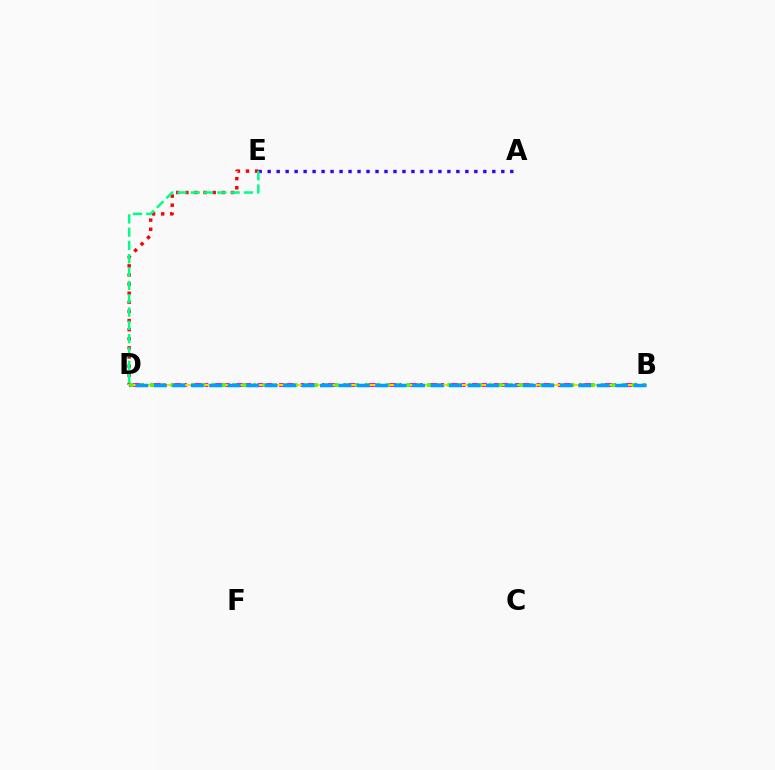{('B', 'D'): [{'color': '#ff00ed', 'line_style': 'dashed', 'thickness': 2.91}, {'color': '#ffd500', 'line_style': 'solid', 'thickness': 1.52}, {'color': '#4fff00', 'line_style': 'dotted', 'thickness': 2.79}, {'color': '#009eff', 'line_style': 'dashed', 'thickness': 2.51}], ('A', 'E'): [{'color': '#3700ff', 'line_style': 'dotted', 'thickness': 2.44}], ('D', 'E'): [{'color': '#ff0000', 'line_style': 'dotted', 'thickness': 2.48}, {'color': '#00ff86', 'line_style': 'dashed', 'thickness': 1.81}]}